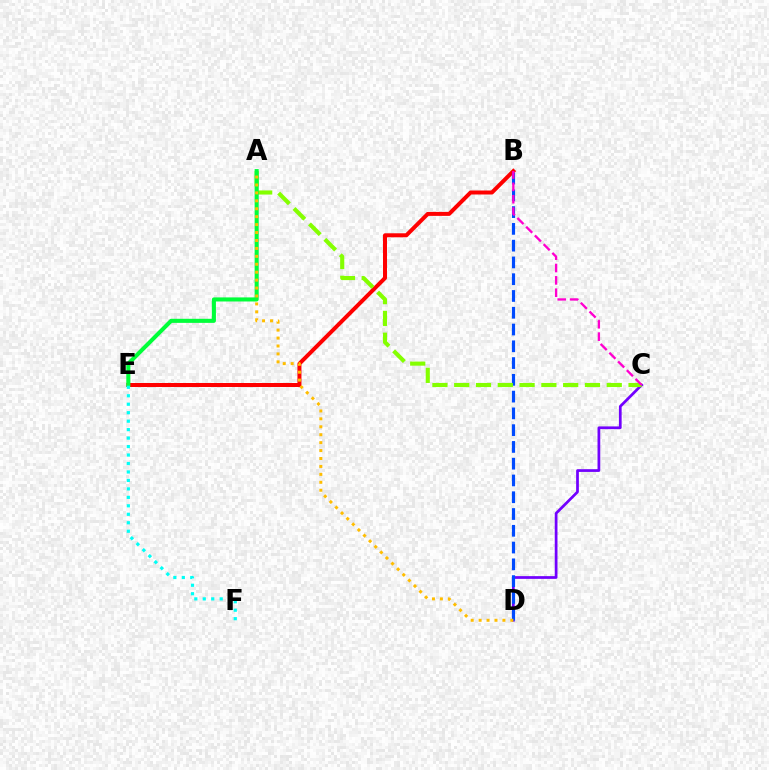{('B', 'E'): [{'color': '#ff0000', 'line_style': 'solid', 'thickness': 2.87}], ('C', 'D'): [{'color': '#7200ff', 'line_style': 'solid', 'thickness': 1.96}], ('B', 'D'): [{'color': '#004bff', 'line_style': 'dashed', 'thickness': 2.28}], ('A', 'C'): [{'color': '#84ff00', 'line_style': 'dashed', 'thickness': 2.96}], ('A', 'E'): [{'color': '#00ff39', 'line_style': 'solid', 'thickness': 2.93}], ('A', 'D'): [{'color': '#ffbd00', 'line_style': 'dotted', 'thickness': 2.15}], ('E', 'F'): [{'color': '#00fff6', 'line_style': 'dotted', 'thickness': 2.3}], ('B', 'C'): [{'color': '#ff00cf', 'line_style': 'dashed', 'thickness': 1.68}]}